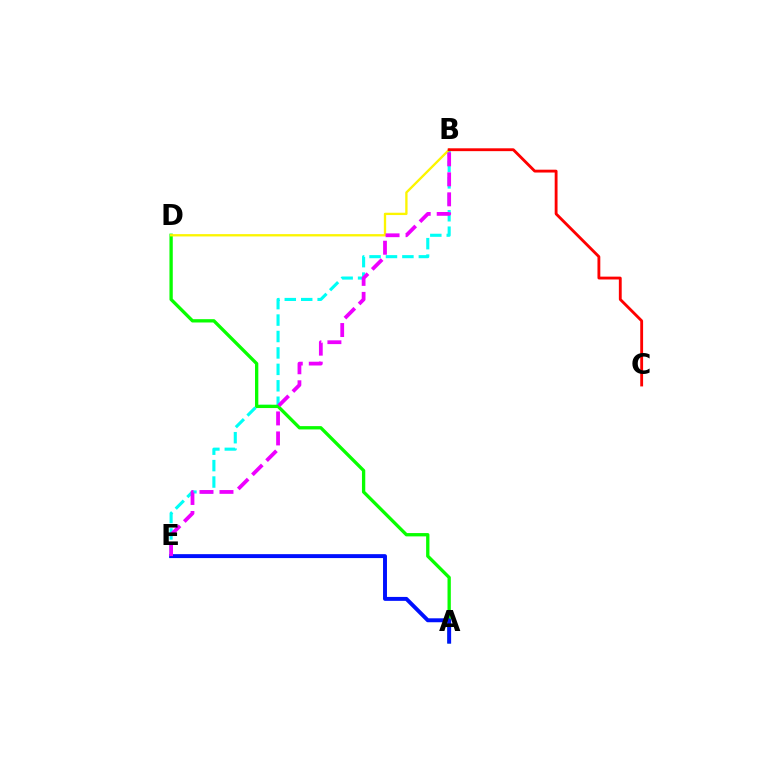{('B', 'E'): [{'color': '#00fff6', 'line_style': 'dashed', 'thickness': 2.23}, {'color': '#ee00ff', 'line_style': 'dashed', 'thickness': 2.72}], ('A', 'D'): [{'color': '#08ff00', 'line_style': 'solid', 'thickness': 2.39}], ('B', 'D'): [{'color': '#fcf500', 'line_style': 'solid', 'thickness': 1.68}], ('A', 'E'): [{'color': '#0010ff', 'line_style': 'solid', 'thickness': 2.83}], ('B', 'C'): [{'color': '#ff0000', 'line_style': 'solid', 'thickness': 2.05}]}